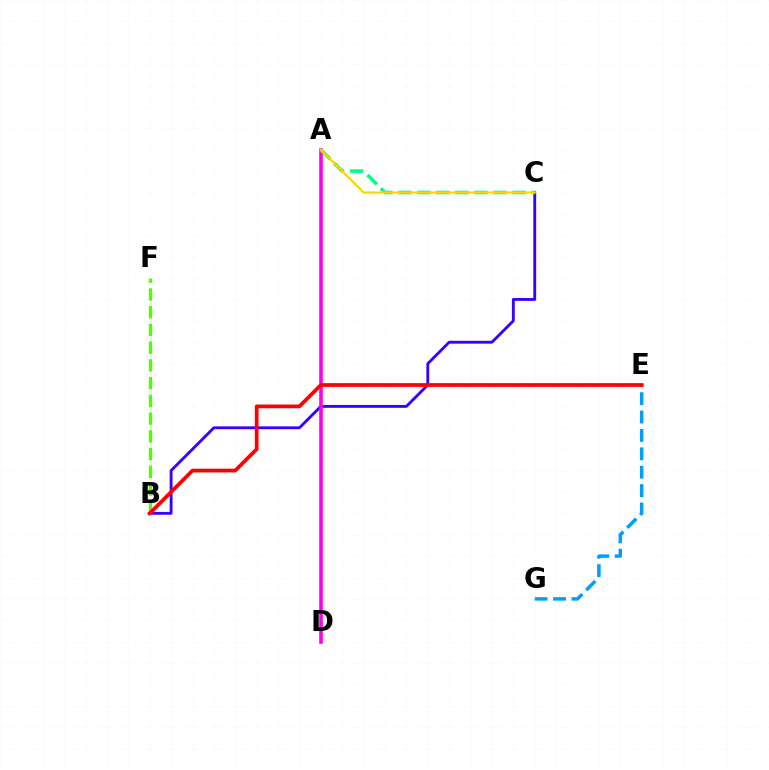{('B', 'C'): [{'color': '#3700ff', 'line_style': 'solid', 'thickness': 2.06}], ('E', 'G'): [{'color': '#009eff', 'line_style': 'dashed', 'thickness': 2.5}], ('A', 'D'): [{'color': '#ff00ed', 'line_style': 'solid', 'thickness': 2.59}], ('B', 'F'): [{'color': '#4fff00', 'line_style': 'dashed', 'thickness': 2.41}], ('B', 'E'): [{'color': '#ff0000', 'line_style': 'solid', 'thickness': 2.7}], ('A', 'C'): [{'color': '#00ff86', 'line_style': 'dashed', 'thickness': 2.58}, {'color': '#ffd500', 'line_style': 'solid', 'thickness': 1.55}]}